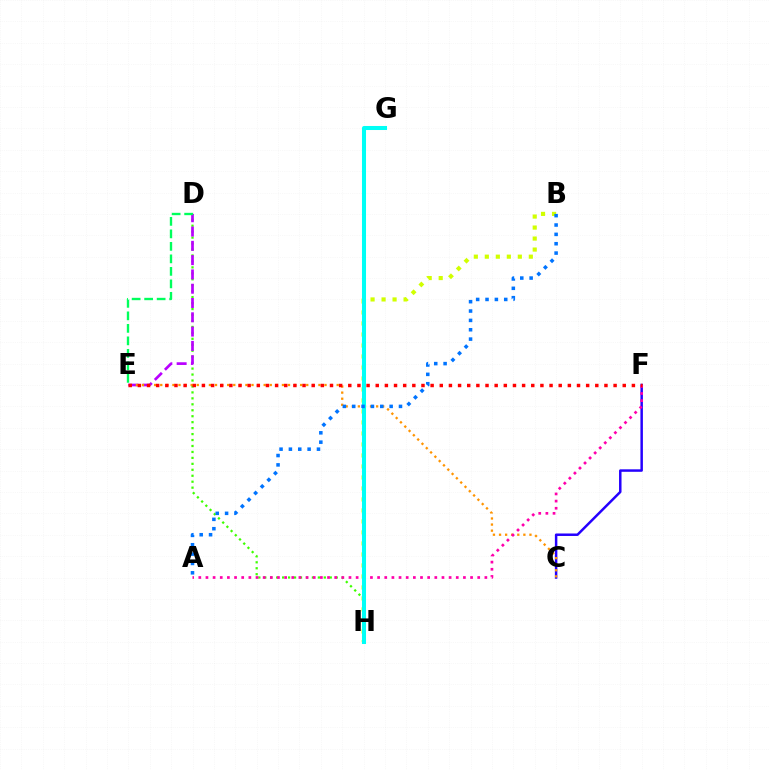{('C', 'F'): [{'color': '#2500ff', 'line_style': 'solid', 'thickness': 1.79}], ('D', 'H'): [{'color': '#3dff00', 'line_style': 'dotted', 'thickness': 1.62}], ('D', 'E'): [{'color': '#b900ff', 'line_style': 'dashed', 'thickness': 1.94}, {'color': '#00ff5c', 'line_style': 'dashed', 'thickness': 1.7}], ('C', 'E'): [{'color': '#ff9400', 'line_style': 'dotted', 'thickness': 1.65}], ('A', 'F'): [{'color': '#ff00ac', 'line_style': 'dotted', 'thickness': 1.94}], ('B', 'H'): [{'color': '#d1ff00', 'line_style': 'dotted', 'thickness': 2.99}], ('G', 'H'): [{'color': '#00fff6', 'line_style': 'solid', 'thickness': 2.91}], ('A', 'B'): [{'color': '#0074ff', 'line_style': 'dotted', 'thickness': 2.54}], ('E', 'F'): [{'color': '#ff0000', 'line_style': 'dotted', 'thickness': 2.49}]}